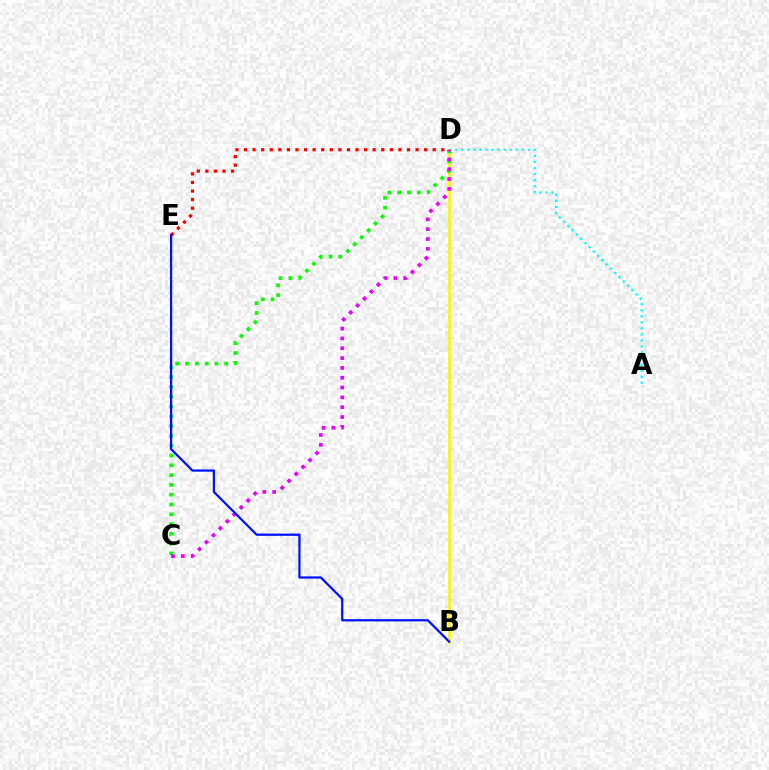{('A', 'D'): [{'color': '#00fff6', 'line_style': 'dotted', 'thickness': 1.64}], ('B', 'D'): [{'color': '#fcf500', 'line_style': 'solid', 'thickness': 1.86}], ('C', 'D'): [{'color': '#08ff00', 'line_style': 'dotted', 'thickness': 2.66}, {'color': '#ee00ff', 'line_style': 'dotted', 'thickness': 2.67}], ('D', 'E'): [{'color': '#ff0000', 'line_style': 'dotted', 'thickness': 2.33}], ('B', 'E'): [{'color': '#0010ff', 'line_style': 'solid', 'thickness': 1.6}]}